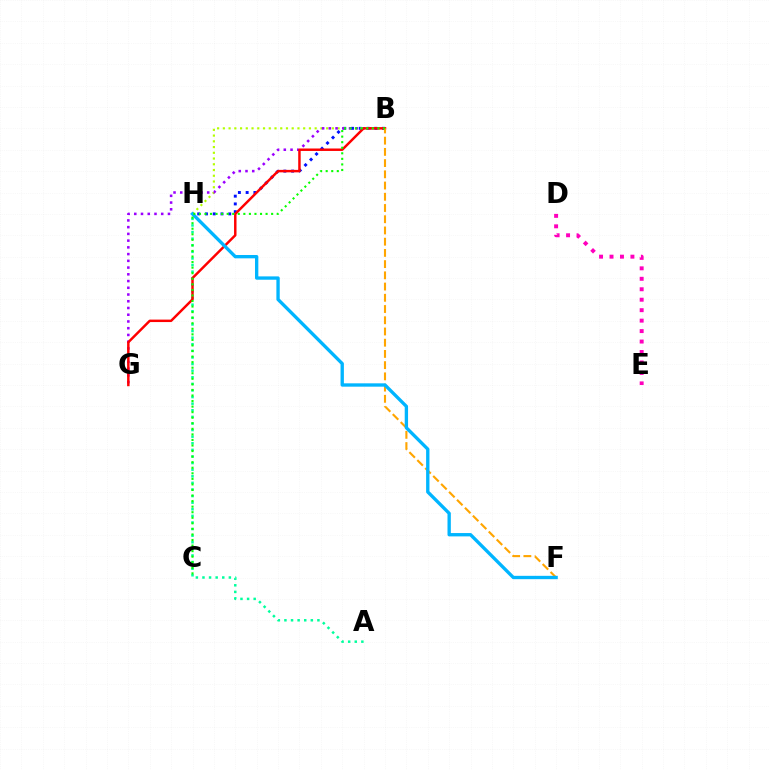{('B', 'H'): [{'color': '#0010ff', 'line_style': 'dotted', 'thickness': 2.11}, {'color': '#b3ff00', 'line_style': 'dotted', 'thickness': 1.56}], ('D', 'E'): [{'color': '#ff00bd', 'line_style': 'dotted', 'thickness': 2.84}], ('A', 'H'): [{'color': '#00ff9d', 'line_style': 'dotted', 'thickness': 1.79}], ('B', 'G'): [{'color': '#9b00ff', 'line_style': 'dotted', 'thickness': 1.83}, {'color': '#ff0000', 'line_style': 'solid', 'thickness': 1.77}], ('B', 'F'): [{'color': '#ffa500', 'line_style': 'dashed', 'thickness': 1.52}], ('F', 'H'): [{'color': '#00b5ff', 'line_style': 'solid', 'thickness': 2.4}], ('B', 'C'): [{'color': '#08ff00', 'line_style': 'dotted', 'thickness': 1.51}]}